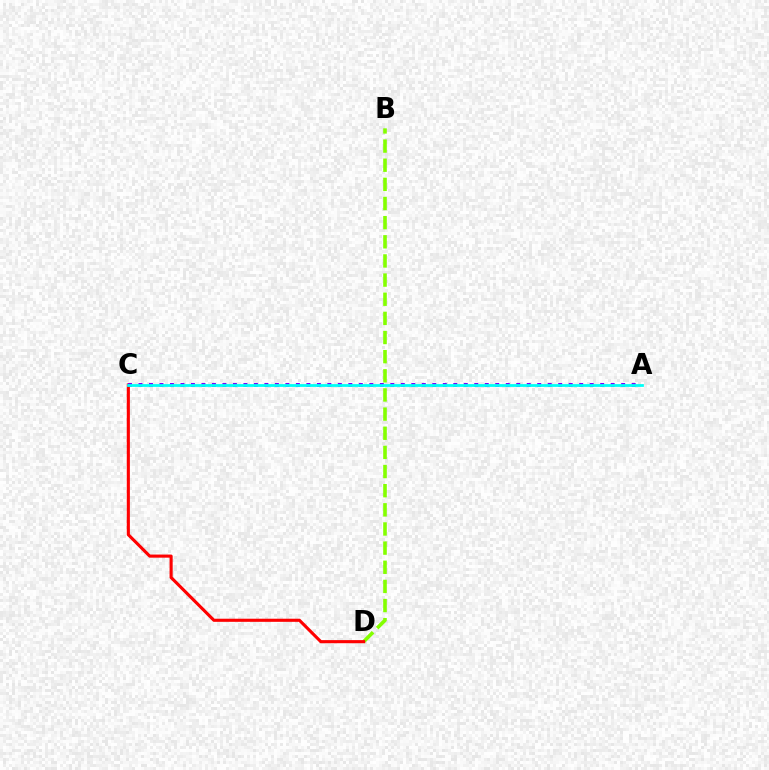{('B', 'D'): [{'color': '#84ff00', 'line_style': 'dashed', 'thickness': 2.6}], ('C', 'D'): [{'color': '#ff0000', 'line_style': 'solid', 'thickness': 2.24}], ('A', 'C'): [{'color': '#7200ff', 'line_style': 'dotted', 'thickness': 2.85}, {'color': '#00fff6', 'line_style': 'solid', 'thickness': 1.99}]}